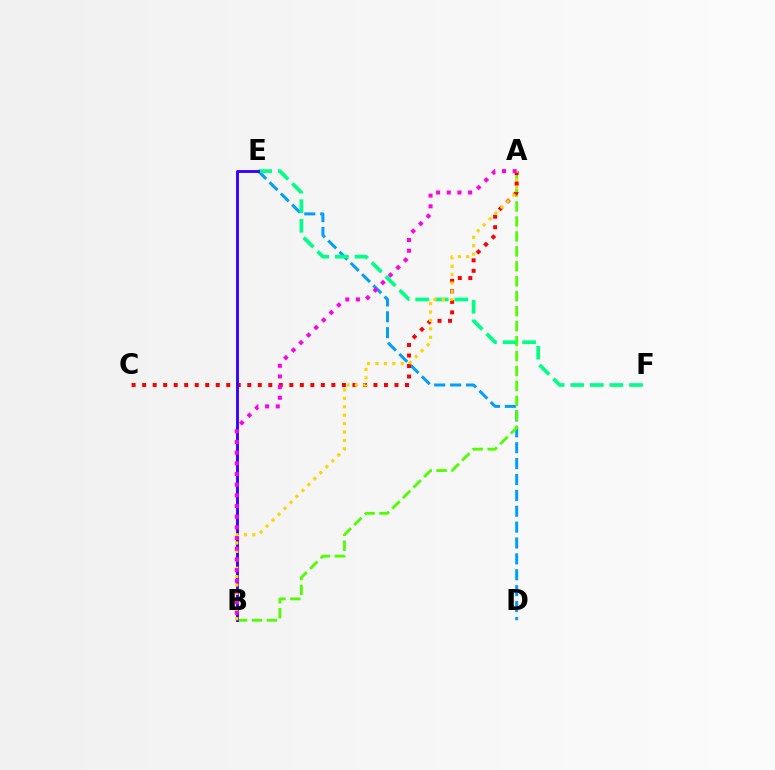{('D', 'E'): [{'color': '#009eff', 'line_style': 'dashed', 'thickness': 2.16}], ('A', 'B'): [{'color': '#4fff00', 'line_style': 'dashed', 'thickness': 2.03}, {'color': '#ffd500', 'line_style': 'dotted', 'thickness': 2.29}, {'color': '#ff00ed', 'line_style': 'dotted', 'thickness': 2.9}], ('A', 'C'): [{'color': '#ff0000', 'line_style': 'dotted', 'thickness': 2.86}], ('E', 'F'): [{'color': '#00ff86', 'line_style': 'dashed', 'thickness': 2.66}], ('B', 'E'): [{'color': '#3700ff', 'line_style': 'solid', 'thickness': 2.07}]}